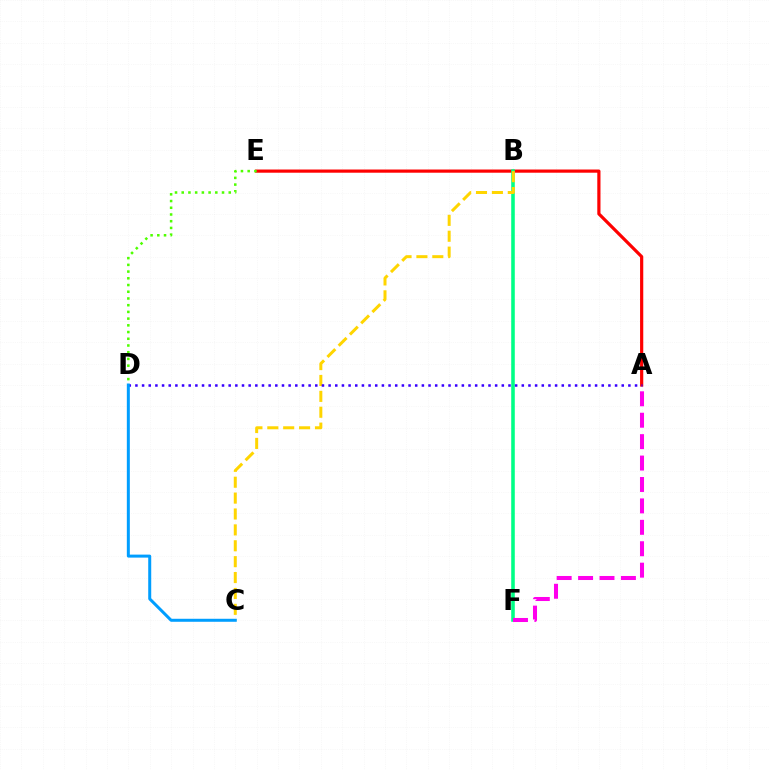{('A', 'E'): [{'color': '#ff0000', 'line_style': 'solid', 'thickness': 2.3}], ('B', 'F'): [{'color': '#00ff86', 'line_style': 'solid', 'thickness': 2.57}], ('A', 'F'): [{'color': '#ff00ed', 'line_style': 'dashed', 'thickness': 2.91}], ('B', 'C'): [{'color': '#ffd500', 'line_style': 'dashed', 'thickness': 2.16}], ('A', 'D'): [{'color': '#3700ff', 'line_style': 'dotted', 'thickness': 1.81}], ('D', 'E'): [{'color': '#4fff00', 'line_style': 'dotted', 'thickness': 1.83}], ('C', 'D'): [{'color': '#009eff', 'line_style': 'solid', 'thickness': 2.16}]}